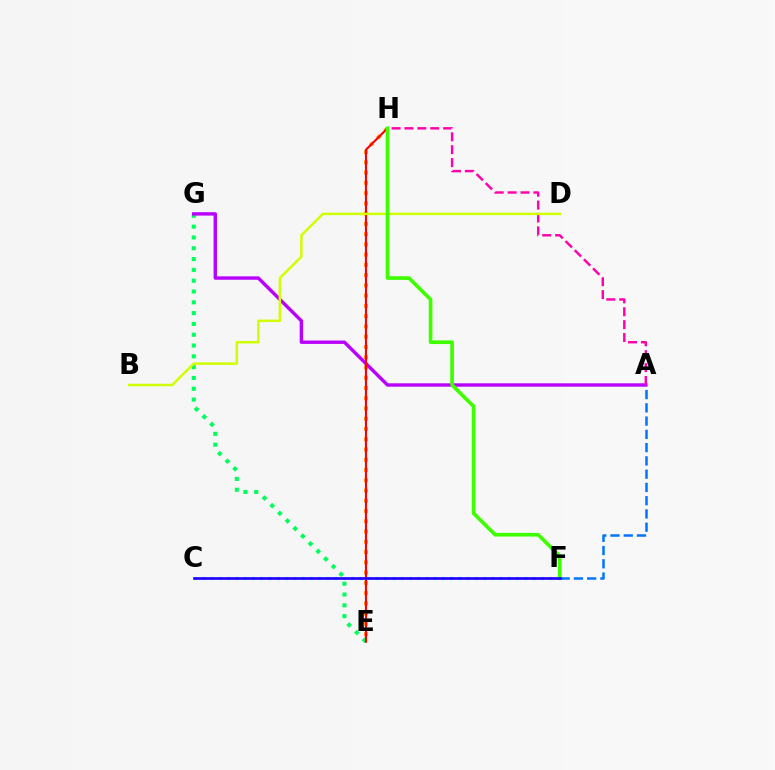{('E', 'G'): [{'color': '#00ff5c', 'line_style': 'dotted', 'thickness': 2.94}], ('A', 'F'): [{'color': '#0074ff', 'line_style': 'dashed', 'thickness': 1.8}], ('E', 'H'): [{'color': '#ff9400', 'line_style': 'dotted', 'thickness': 2.79}, {'color': '#ff0000', 'line_style': 'solid', 'thickness': 1.53}], ('A', 'G'): [{'color': '#b900ff', 'line_style': 'solid', 'thickness': 2.45}], ('A', 'H'): [{'color': '#ff00ac', 'line_style': 'dashed', 'thickness': 1.75}], ('C', 'F'): [{'color': '#00fff6', 'line_style': 'dotted', 'thickness': 2.24}, {'color': '#2500ff', 'line_style': 'solid', 'thickness': 1.93}], ('B', 'D'): [{'color': '#d1ff00', 'line_style': 'solid', 'thickness': 1.8}], ('F', 'H'): [{'color': '#3dff00', 'line_style': 'solid', 'thickness': 2.63}]}